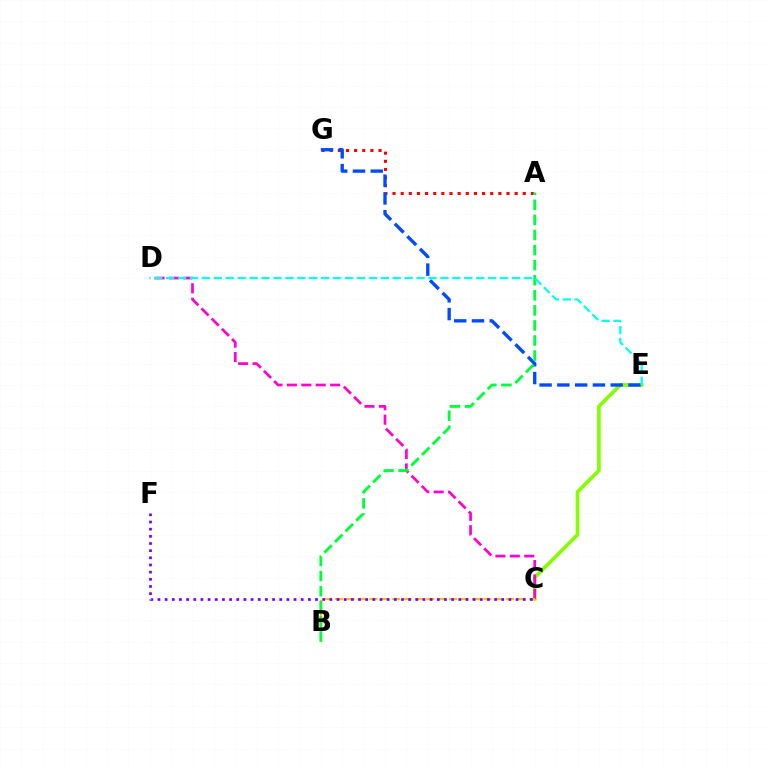{('C', 'E'): [{'color': '#84ff00', 'line_style': 'solid', 'thickness': 2.65}], ('A', 'G'): [{'color': '#ff0000', 'line_style': 'dotted', 'thickness': 2.21}], ('C', 'D'): [{'color': '#ff00cf', 'line_style': 'dashed', 'thickness': 1.96}], ('B', 'C'): [{'color': '#ffbd00', 'line_style': 'dashed', 'thickness': 1.55}], ('C', 'F'): [{'color': '#7200ff', 'line_style': 'dotted', 'thickness': 1.95}], ('E', 'G'): [{'color': '#004bff', 'line_style': 'dashed', 'thickness': 2.42}], ('A', 'B'): [{'color': '#00ff39', 'line_style': 'dashed', 'thickness': 2.05}], ('D', 'E'): [{'color': '#00fff6', 'line_style': 'dashed', 'thickness': 1.62}]}